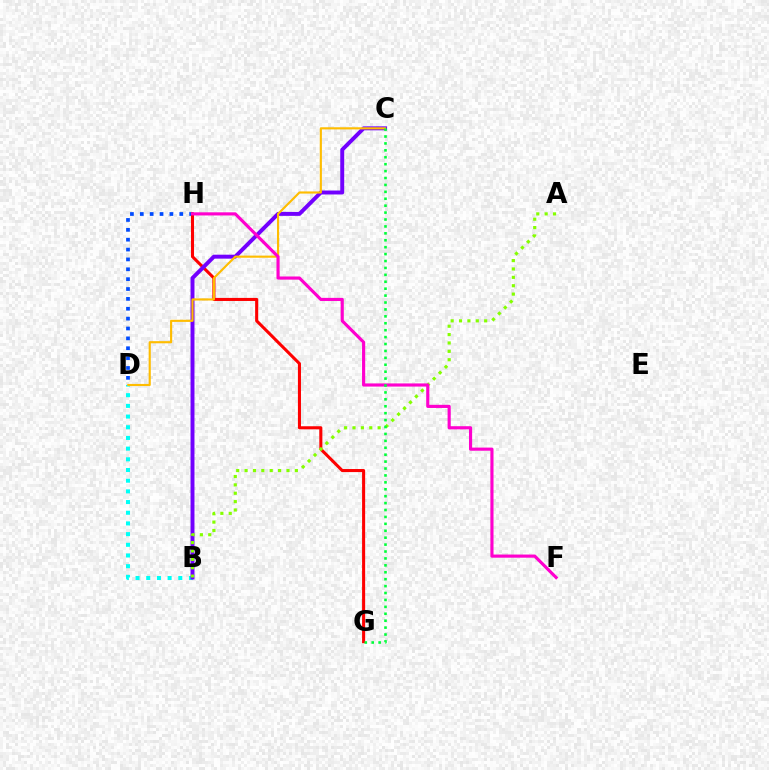{('D', 'H'): [{'color': '#004bff', 'line_style': 'dotted', 'thickness': 2.68}], ('G', 'H'): [{'color': '#ff0000', 'line_style': 'solid', 'thickness': 2.21}], ('B', 'D'): [{'color': '#00fff6', 'line_style': 'dotted', 'thickness': 2.9}], ('B', 'C'): [{'color': '#7200ff', 'line_style': 'solid', 'thickness': 2.84}], ('A', 'B'): [{'color': '#84ff00', 'line_style': 'dotted', 'thickness': 2.28}], ('C', 'D'): [{'color': '#ffbd00', 'line_style': 'solid', 'thickness': 1.54}], ('F', 'H'): [{'color': '#ff00cf', 'line_style': 'solid', 'thickness': 2.26}], ('C', 'G'): [{'color': '#00ff39', 'line_style': 'dotted', 'thickness': 1.88}]}